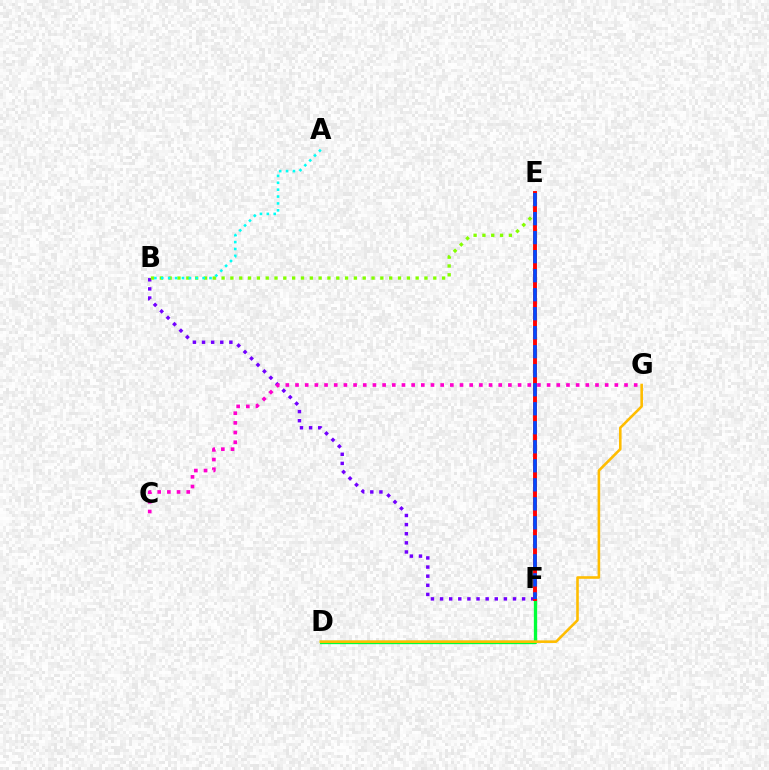{('B', 'F'): [{'color': '#7200ff', 'line_style': 'dotted', 'thickness': 2.48}], ('B', 'E'): [{'color': '#84ff00', 'line_style': 'dotted', 'thickness': 2.4}], ('A', 'B'): [{'color': '#00fff6', 'line_style': 'dotted', 'thickness': 1.87}], ('D', 'F'): [{'color': '#00ff39', 'line_style': 'solid', 'thickness': 2.38}], ('C', 'G'): [{'color': '#ff00cf', 'line_style': 'dotted', 'thickness': 2.63}], ('D', 'G'): [{'color': '#ffbd00', 'line_style': 'solid', 'thickness': 1.87}], ('E', 'F'): [{'color': '#ff0000', 'line_style': 'solid', 'thickness': 2.81}, {'color': '#004bff', 'line_style': 'dashed', 'thickness': 2.58}]}